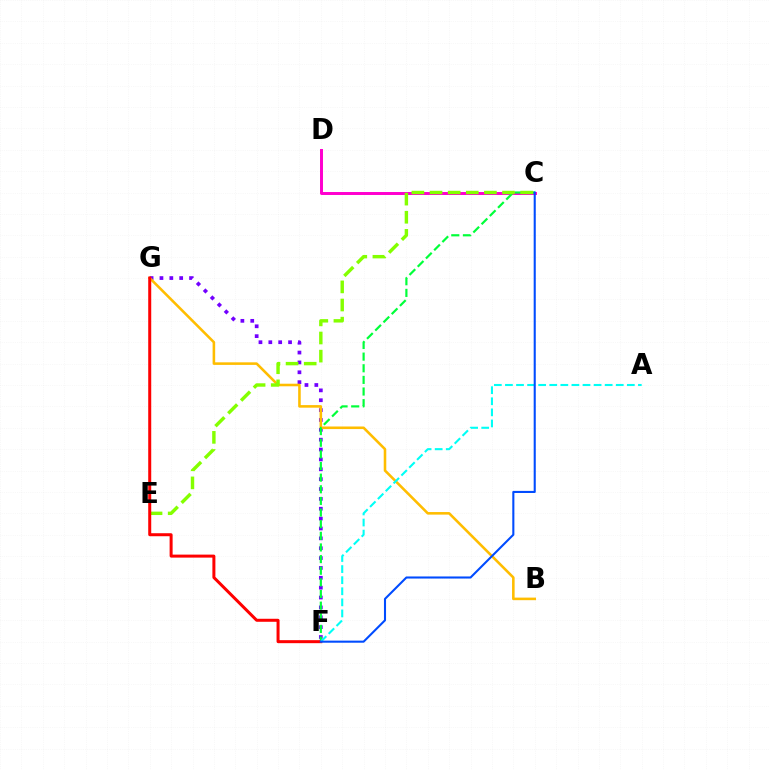{('F', 'G'): [{'color': '#7200ff', 'line_style': 'dotted', 'thickness': 2.68}, {'color': '#ff0000', 'line_style': 'solid', 'thickness': 2.17}], ('B', 'G'): [{'color': '#ffbd00', 'line_style': 'solid', 'thickness': 1.85}], ('C', 'D'): [{'color': '#ff00cf', 'line_style': 'solid', 'thickness': 2.14}], ('C', 'F'): [{'color': '#00ff39', 'line_style': 'dashed', 'thickness': 1.58}, {'color': '#004bff', 'line_style': 'solid', 'thickness': 1.5}], ('C', 'E'): [{'color': '#84ff00', 'line_style': 'dashed', 'thickness': 2.46}], ('A', 'F'): [{'color': '#00fff6', 'line_style': 'dashed', 'thickness': 1.51}]}